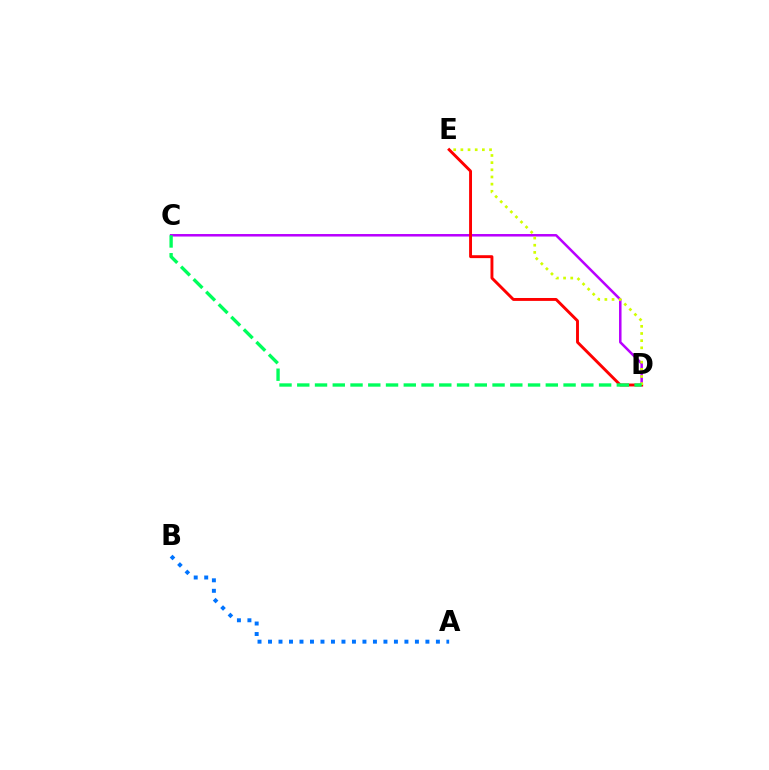{('C', 'D'): [{'color': '#b900ff', 'line_style': 'solid', 'thickness': 1.81}, {'color': '#00ff5c', 'line_style': 'dashed', 'thickness': 2.41}], ('D', 'E'): [{'color': '#ff0000', 'line_style': 'solid', 'thickness': 2.09}, {'color': '#d1ff00', 'line_style': 'dotted', 'thickness': 1.95}], ('A', 'B'): [{'color': '#0074ff', 'line_style': 'dotted', 'thickness': 2.85}]}